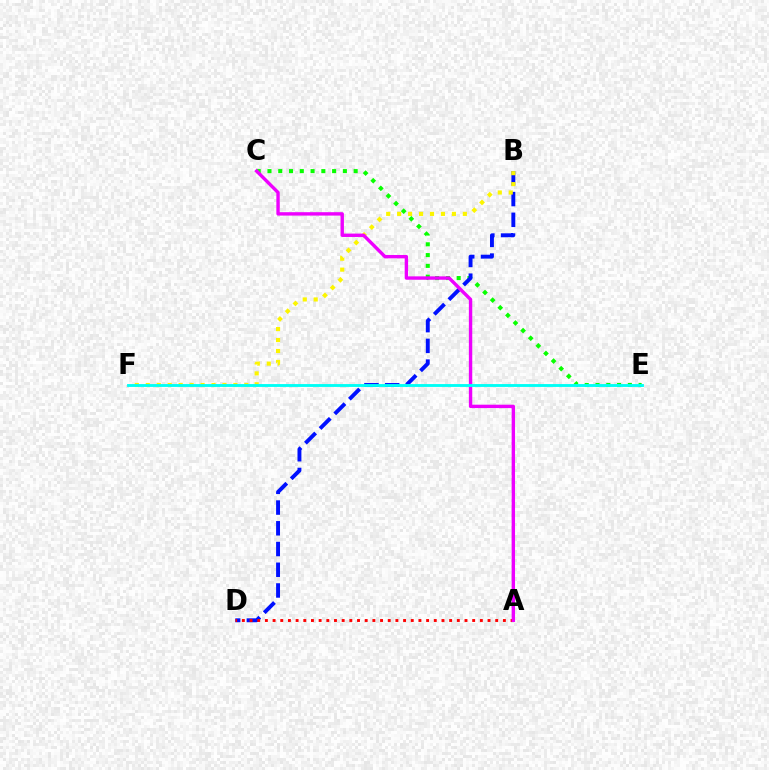{('C', 'E'): [{'color': '#08ff00', 'line_style': 'dotted', 'thickness': 2.93}], ('B', 'D'): [{'color': '#0010ff', 'line_style': 'dashed', 'thickness': 2.82}], ('A', 'D'): [{'color': '#ff0000', 'line_style': 'dotted', 'thickness': 2.09}], ('B', 'F'): [{'color': '#fcf500', 'line_style': 'dotted', 'thickness': 2.98}], ('A', 'C'): [{'color': '#ee00ff', 'line_style': 'solid', 'thickness': 2.44}], ('E', 'F'): [{'color': '#00fff6', 'line_style': 'solid', 'thickness': 2.06}]}